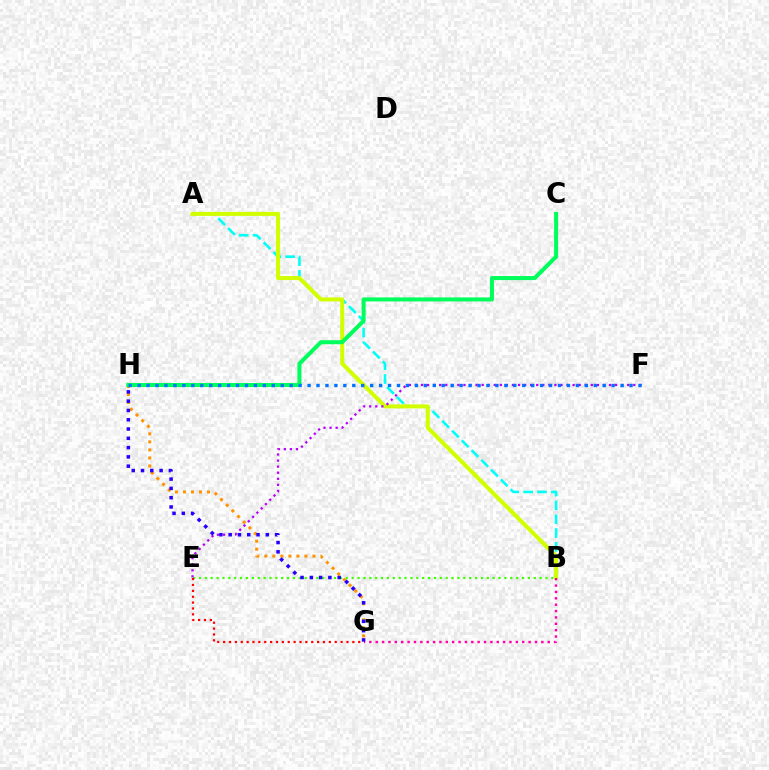{('A', 'B'): [{'color': '#00fff6', 'line_style': 'dashed', 'thickness': 1.88}, {'color': '#d1ff00', 'line_style': 'solid', 'thickness': 2.9}], ('G', 'H'): [{'color': '#ff9400', 'line_style': 'dotted', 'thickness': 2.18}, {'color': '#2500ff', 'line_style': 'dotted', 'thickness': 2.52}], ('B', 'E'): [{'color': '#3dff00', 'line_style': 'dotted', 'thickness': 1.6}], ('C', 'H'): [{'color': '#00ff5c', 'line_style': 'solid', 'thickness': 2.91}], ('E', 'F'): [{'color': '#b900ff', 'line_style': 'dotted', 'thickness': 1.65}], ('B', 'G'): [{'color': '#ff00ac', 'line_style': 'dotted', 'thickness': 1.73}], ('F', 'H'): [{'color': '#0074ff', 'line_style': 'dotted', 'thickness': 2.43}], ('E', 'G'): [{'color': '#ff0000', 'line_style': 'dotted', 'thickness': 1.6}]}